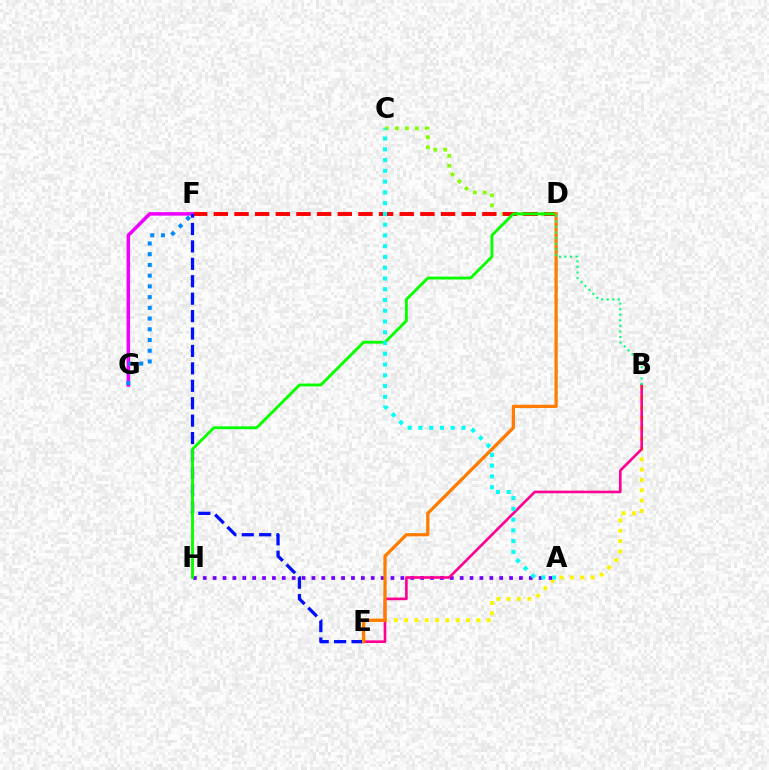{('C', 'D'): [{'color': '#84ff00', 'line_style': 'dotted', 'thickness': 2.71}], ('B', 'E'): [{'color': '#fcf500', 'line_style': 'dotted', 'thickness': 2.8}, {'color': '#ff0094', 'line_style': 'solid', 'thickness': 1.9}], ('A', 'H'): [{'color': '#7200ff', 'line_style': 'dotted', 'thickness': 2.68}], ('D', 'F'): [{'color': '#ff0000', 'line_style': 'dashed', 'thickness': 2.81}], ('F', 'G'): [{'color': '#ee00ff', 'line_style': 'solid', 'thickness': 2.52}, {'color': '#008cff', 'line_style': 'dotted', 'thickness': 2.91}], ('E', 'F'): [{'color': '#0010ff', 'line_style': 'dashed', 'thickness': 2.37}], ('D', 'H'): [{'color': '#08ff00', 'line_style': 'solid', 'thickness': 2.07}], ('D', 'E'): [{'color': '#ff7c00', 'line_style': 'solid', 'thickness': 2.35}], ('A', 'C'): [{'color': '#00fff6', 'line_style': 'dotted', 'thickness': 2.92}], ('B', 'D'): [{'color': '#00ff74', 'line_style': 'dotted', 'thickness': 1.51}]}